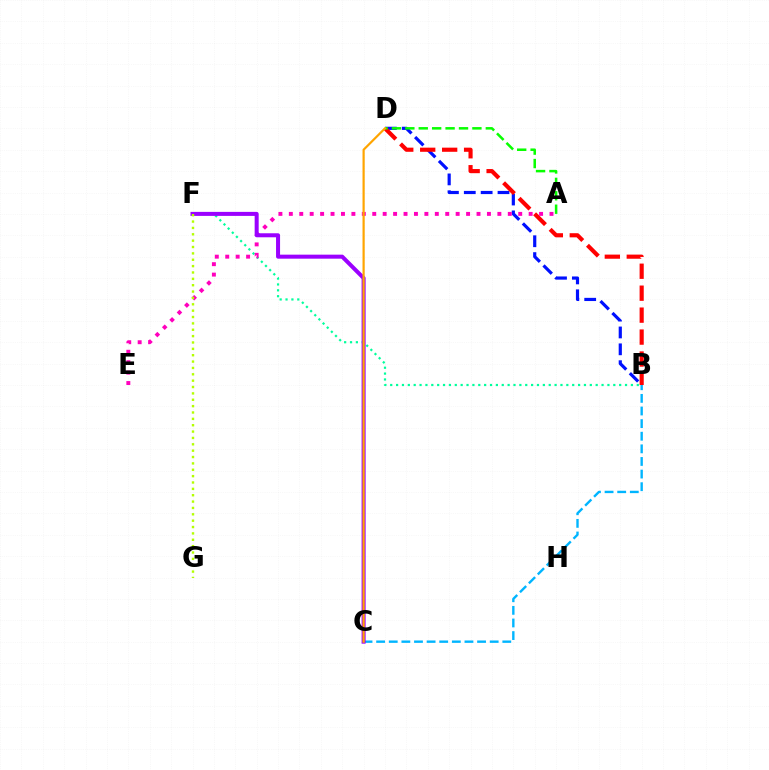{('B', 'D'): [{'color': '#0010ff', 'line_style': 'dashed', 'thickness': 2.29}, {'color': '#ff0000', 'line_style': 'dashed', 'thickness': 2.98}], ('B', 'C'): [{'color': '#00b5ff', 'line_style': 'dashed', 'thickness': 1.71}], ('B', 'F'): [{'color': '#00ff9d', 'line_style': 'dotted', 'thickness': 1.6}], ('A', 'D'): [{'color': '#08ff00', 'line_style': 'dashed', 'thickness': 1.82}], ('A', 'E'): [{'color': '#ff00bd', 'line_style': 'dotted', 'thickness': 2.83}], ('C', 'F'): [{'color': '#9b00ff', 'line_style': 'solid', 'thickness': 2.89}], ('C', 'D'): [{'color': '#ffa500', 'line_style': 'solid', 'thickness': 1.58}], ('F', 'G'): [{'color': '#b3ff00', 'line_style': 'dotted', 'thickness': 1.73}]}